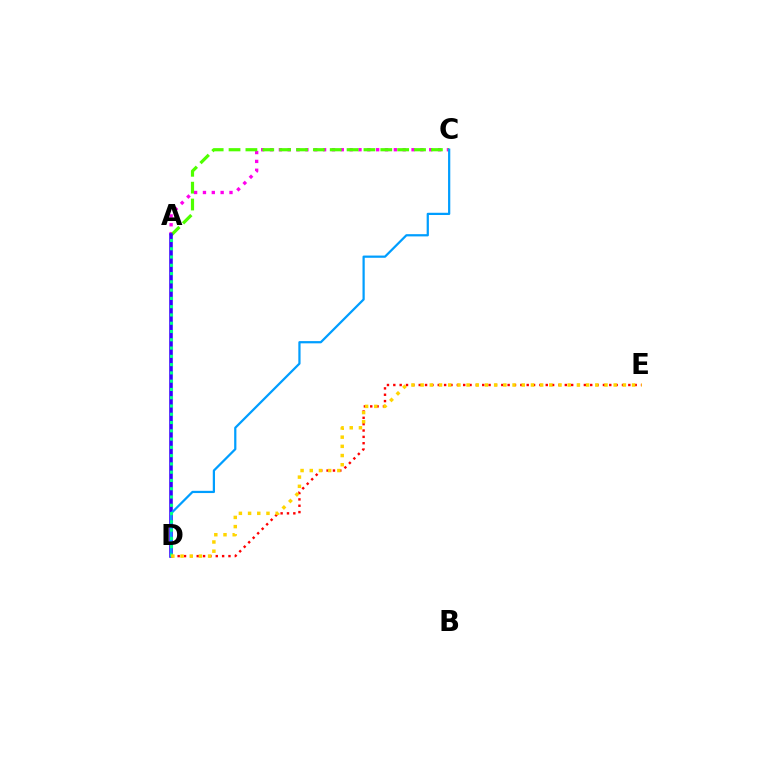{('A', 'C'): [{'color': '#ff00ed', 'line_style': 'dotted', 'thickness': 2.4}, {'color': '#4fff00', 'line_style': 'dashed', 'thickness': 2.29}], ('A', 'D'): [{'color': '#3700ff', 'line_style': 'solid', 'thickness': 2.58}, {'color': '#00ff86', 'line_style': 'dotted', 'thickness': 2.25}], ('D', 'E'): [{'color': '#ff0000', 'line_style': 'dotted', 'thickness': 1.73}, {'color': '#ffd500', 'line_style': 'dotted', 'thickness': 2.5}], ('C', 'D'): [{'color': '#009eff', 'line_style': 'solid', 'thickness': 1.61}]}